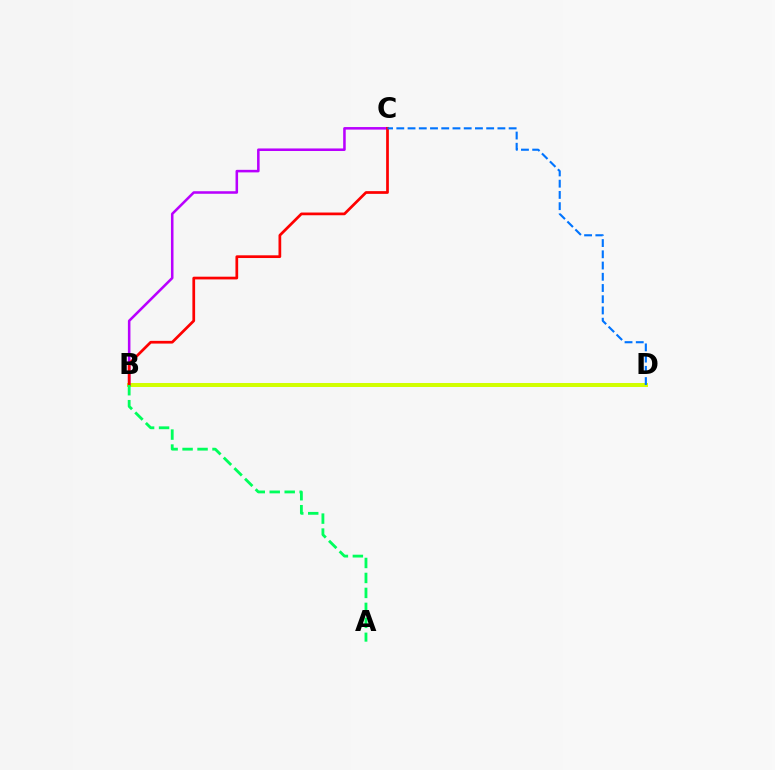{('B', 'D'): [{'color': '#d1ff00', 'line_style': 'solid', 'thickness': 2.86}], ('B', 'C'): [{'color': '#b900ff', 'line_style': 'solid', 'thickness': 1.83}, {'color': '#ff0000', 'line_style': 'solid', 'thickness': 1.96}], ('C', 'D'): [{'color': '#0074ff', 'line_style': 'dashed', 'thickness': 1.53}], ('A', 'B'): [{'color': '#00ff5c', 'line_style': 'dashed', 'thickness': 2.03}]}